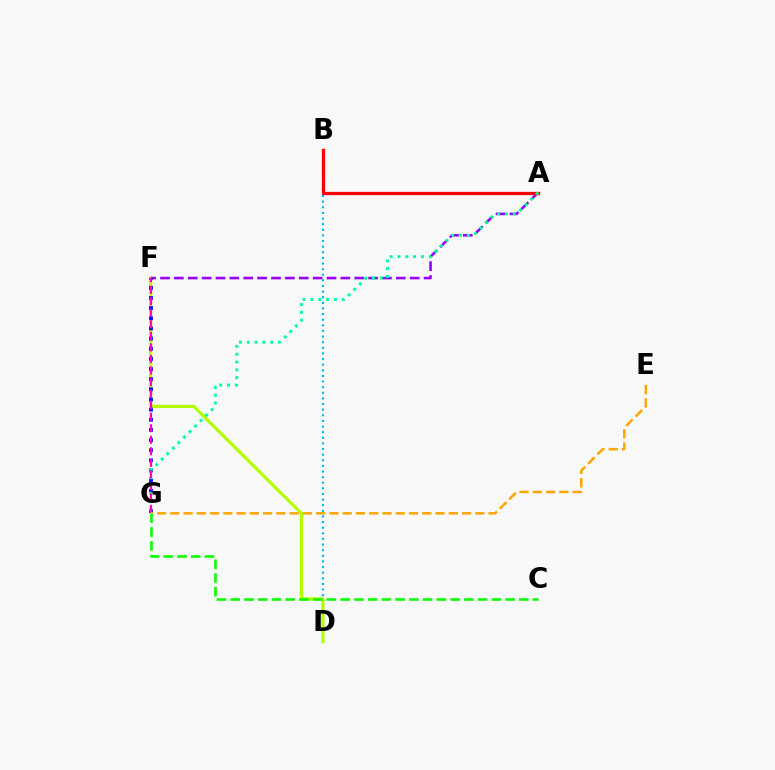{('B', 'D'): [{'color': '#00b5ff', 'line_style': 'dotted', 'thickness': 1.53}], ('D', 'F'): [{'color': '#b3ff00', 'line_style': 'solid', 'thickness': 2.28}], ('A', 'F'): [{'color': '#9b00ff', 'line_style': 'dashed', 'thickness': 1.88}], ('A', 'B'): [{'color': '#ff0000', 'line_style': 'solid', 'thickness': 2.34}], ('F', 'G'): [{'color': '#0010ff', 'line_style': 'dotted', 'thickness': 2.76}, {'color': '#ff00bd', 'line_style': 'dashed', 'thickness': 1.57}], ('A', 'G'): [{'color': '#00ff9d', 'line_style': 'dotted', 'thickness': 2.12}], ('E', 'G'): [{'color': '#ffa500', 'line_style': 'dashed', 'thickness': 1.8}], ('C', 'G'): [{'color': '#08ff00', 'line_style': 'dashed', 'thickness': 1.87}]}